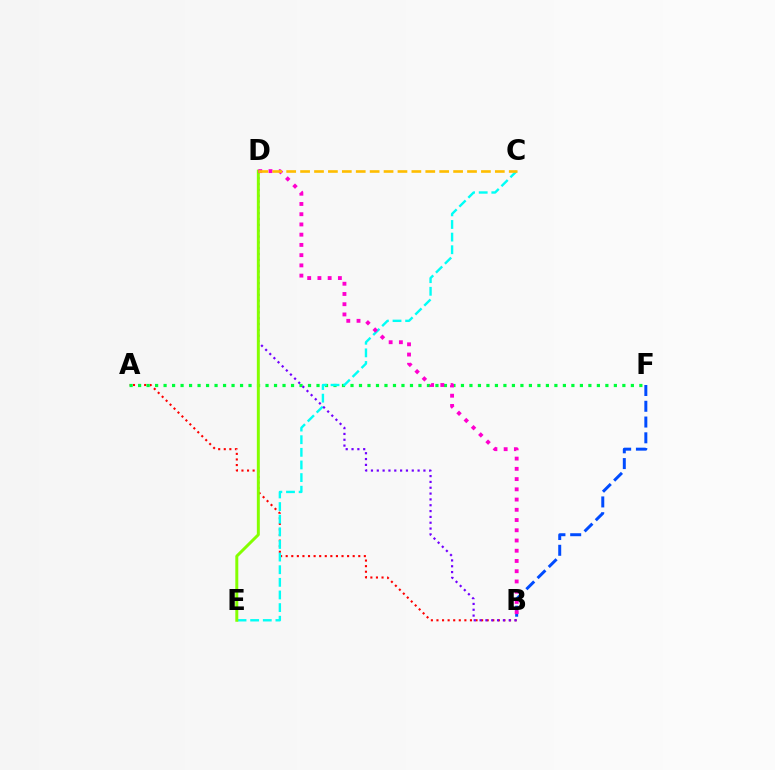{('A', 'B'): [{'color': '#ff0000', 'line_style': 'dotted', 'thickness': 1.52}], ('A', 'F'): [{'color': '#00ff39', 'line_style': 'dotted', 'thickness': 2.31}], ('C', 'E'): [{'color': '#00fff6', 'line_style': 'dashed', 'thickness': 1.72}], ('B', 'D'): [{'color': '#7200ff', 'line_style': 'dotted', 'thickness': 1.58}, {'color': '#ff00cf', 'line_style': 'dotted', 'thickness': 2.78}], ('D', 'E'): [{'color': '#84ff00', 'line_style': 'solid', 'thickness': 2.14}], ('B', 'F'): [{'color': '#004bff', 'line_style': 'dashed', 'thickness': 2.14}], ('C', 'D'): [{'color': '#ffbd00', 'line_style': 'dashed', 'thickness': 1.89}]}